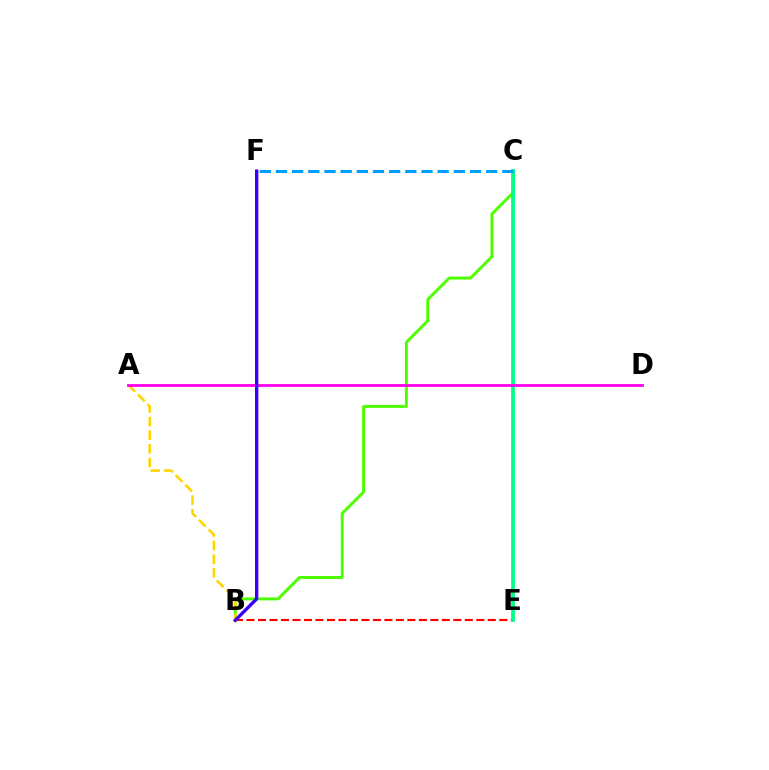{('B', 'C'): [{'color': '#4fff00', 'line_style': 'solid', 'thickness': 2.13}], ('B', 'E'): [{'color': '#ff0000', 'line_style': 'dashed', 'thickness': 1.56}], ('C', 'E'): [{'color': '#00ff86', 'line_style': 'solid', 'thickness': 2.72}], ('A', 'B'): [{'color': '#ffd500', 'line_style': 'dashed', 'thickness': 1.85}], ('A', 'D'): [{'color': '#ff00ed', 'line_style': 'solid', 'thickness': 2.02}], ('B', 'F'): [{'color': '#3700ff', 'line_style': 'solid', 'thickness': 2.4}], ('C', 'F'): [{'color': '#009eff', 'line_style': 'dashed', 'thickness': 2.2}]}